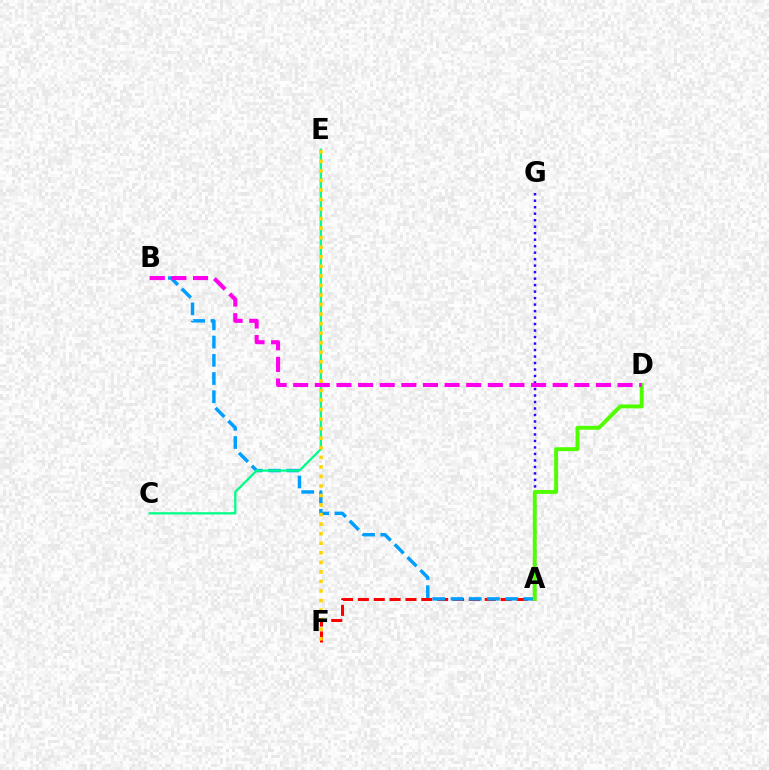{('A', 'F'): [{'color': '#ff0000', 'line_style': 'dashed', 'thickness': 2.16}], ('A', 'G'): [{'color': '#3700ff', 'line_style': 'dotted', 'thickness': 1.76}], ('A', 'B'): [{'color': '#009eff', 'line_style': 'dashed', 'thickness': 2.48}], ('C', 'E'): [{'color': '#00ff86', 'line_style': 'solid', 'thickness': 1.64}], ('A', 'D'): [{'color': '#4fff00', 'line_style': 'solid', 'thickness': 2.81}], ('B', 'D'): [{'color': '#ff00ed', 'line_style': 'dashed', 'thickness': 2.94}], ('E', 'F'): [{'color': '#ffd500', 'line_style': 'dotted', 'thickness': 2.59}]}